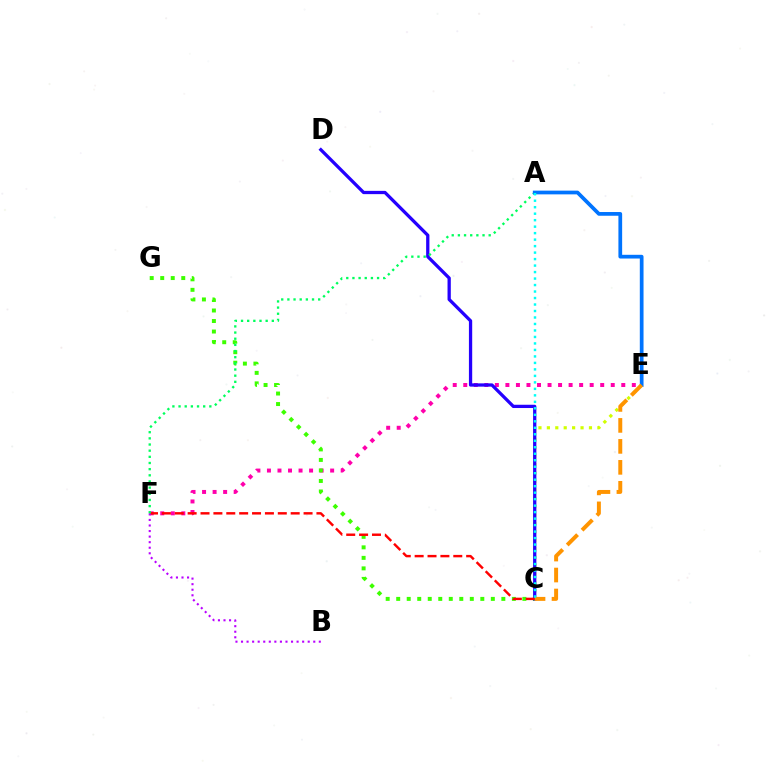{('E', 'F'): [{'color': '#ff00ac', 'line_style': 'dotted', 'thickness': 2.86}], ('C', 'G'): [{'color': '#3dff00', 'line_style': 'dotted', 'thickness': 2.86}], ('C', 'E'): [{'color': '#d1ff00', 'line_style': 'dotted', 'thickness': 2.29}, {'color': '#ff9400', 'line_style': 'dashed', 'thickness': 2.85}], ('C', 'D'): [{'color': '#2500ff', 'line_style': 'solid', 'thickness': 2.36}], ('C', 'F'): [{'color': '#ff0000', 'line_style': 'dashed', 'thickness': 1.75}], ('B', 'F'): [{'color': '#b900ff', 'line_style': 'dotted', 'thickness': 1.51}], ('A', 'F'): [{'color': '#00ff5c', 'line_style': 'dotted', 'thickness': 1.67}], ('A', 'E'): [{'color': '#0074ff', 'line_style': 'solid', 'thickness': 2.69}], ('A', 'C'): [{'color': '#00fff6', 'line_style': 'dotted', 'thickness': 1.76}]}